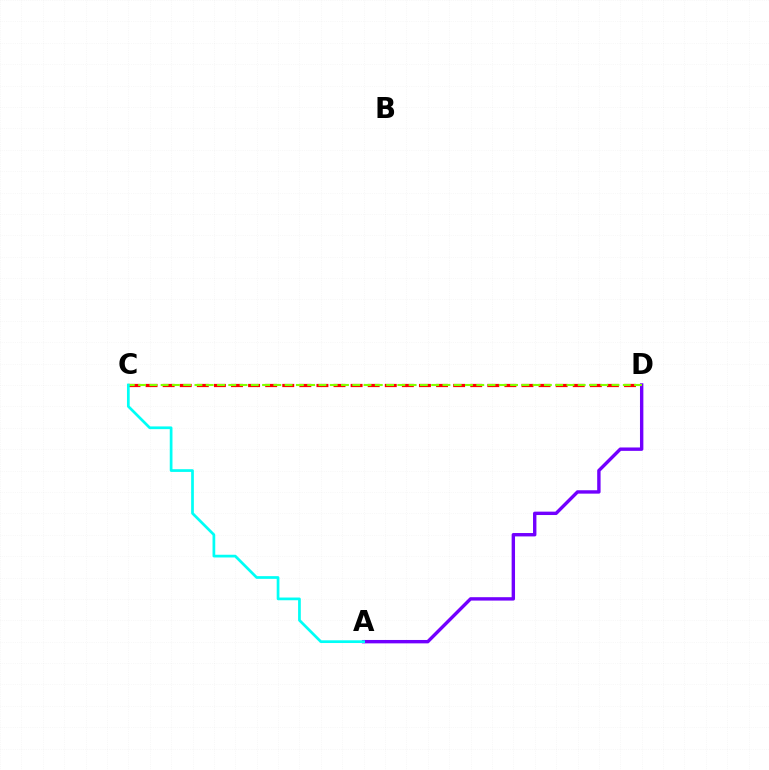{('C', 'D'): [{'color': '#ff0000', 'line_style': 'dashed', 'thickness': 2.32}, {'color': '#84ff00', 'line_style': 'dashed', 'thickness': 1.53}], ('A', 'D'): [{'color': '#7200ff', 'line_style': 'solid', 'thickness': 2.44}], ('A', 'C'): [{'color': '#00fff6', 'line_style': 'solid', 'thickness': 1.96}]}